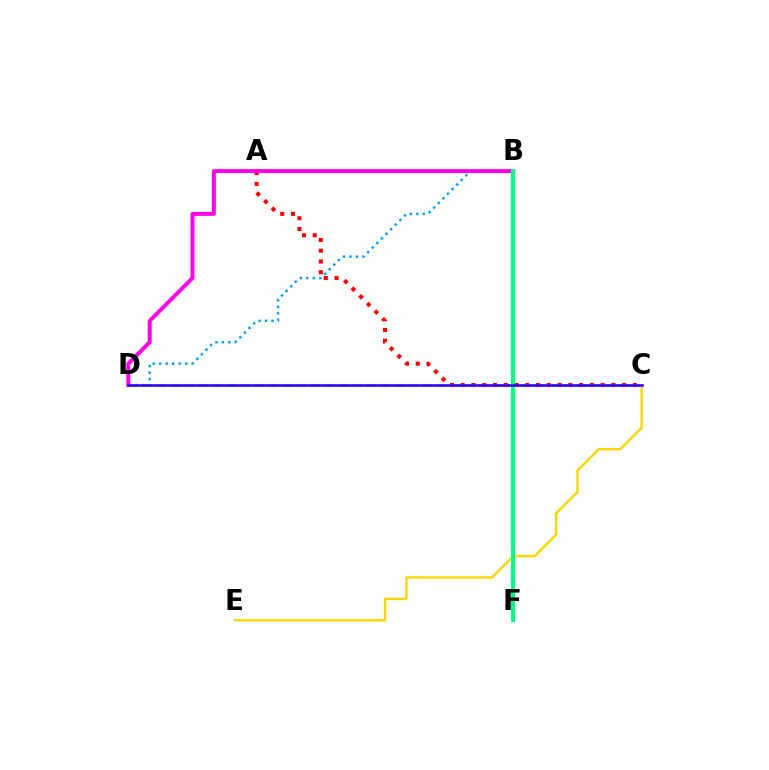{('C', 'D'): [{'color': '#4fff00', 'line_style': 'dashed', 'thickness': 1.9}, {'color': '#3700ff', 'line_style': 'solid', 'thickness': 1.86}], ('C', 'E'): [{'color': '#ffd500', 'line_style': 'solid', 'thickness': 1.74}], ('B', 'D'): [{'color': '#009eff', 'line_style': 'dotted', 'thickness': 1.77}, {'color': '#ff00ed', 'line_style': 'solid', 'thickness': 2.84}], ('A', 'C'): [{'color': '#ff0000', 'line_style': 'dotted', 'thickness': 2.92}], ('B', 'F'): [{'color': '#00ff86', 'line_style': 'solid', 'thickness': 2.84}]}